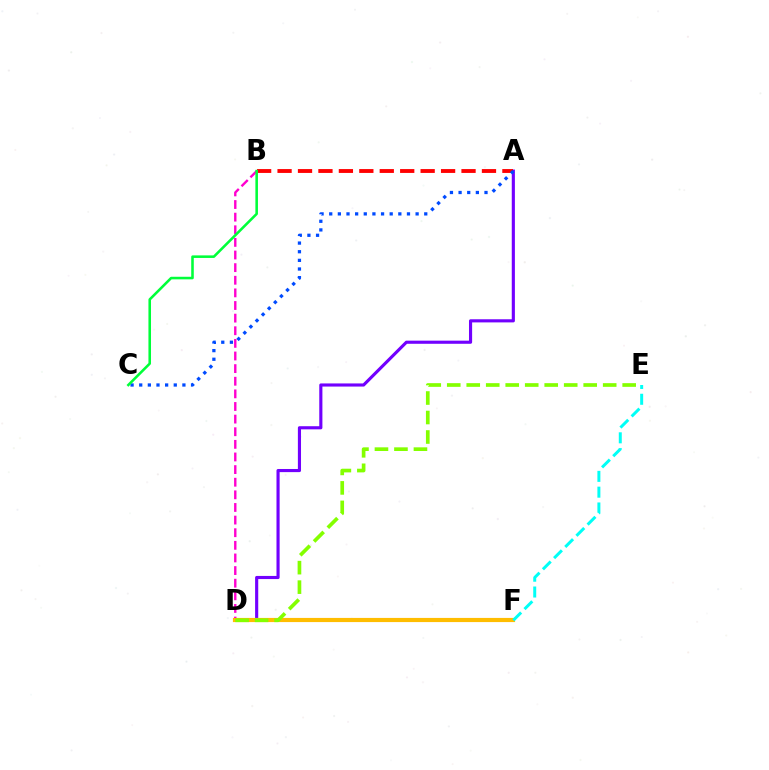{('B', 'D'): [{'color': '#ff00cf', 'line_style': 'dashed', 'thickness': 1.71}], ('A', 'D'): [{'color': '#7200ff', 'line_style': 'solid', 'thickness': 2.26}], ('A', 'B'): [{'color': '#ff0000', 'line_style': 'dashed', 'thickness': 2.78}], ('A', 'C'): [{'color': '#004bff', 'line_style': 'dotted', 'thickness': 2.35}], ('D', 'F'): [{'color': '#ffbd00', 'line_style': 'solid', 'thickness': 3.0}], ('B', 'C'): [{'color': '#00ff39', 'line_style': 'solid', 'thickness': 1.85}], ('D', 'E'): [{'color': '#84ff00', 'line_style': 'dashed', 'thickness': 2.65}], ('E', 'F'): [{'color': '#00fff6', 'line_style': 'dashed', 'thickness': 2.15}]}